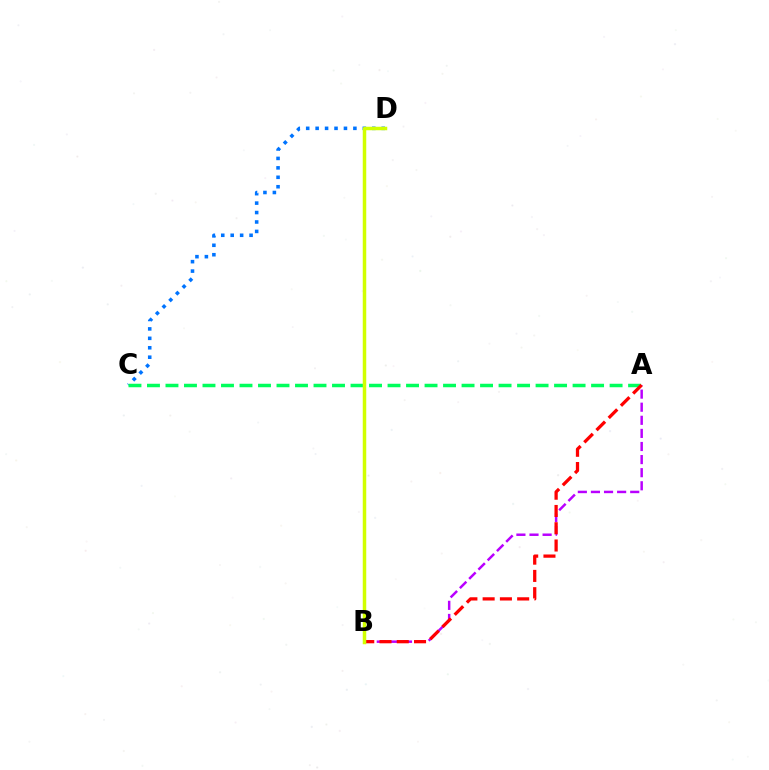{('A', 'B'): [{'color': '#b900ff', 'line_style': 'dashed', 'thickness': 1.78}, {'color': '#ff0000', 'line_style': 'dashed', 'thickness': 2.35}], ('C', 'D'): [{'color': '#0074ff', 'line_style': 'dotted', 'thickness': 2.56}], ('A', 'C'): [{'color': '#00ff5c', 'line_style': 'dashed', 'thickness': 2.51}], ('B', 'D'): [{'color': '#d1ff00', 'line_style': 'solid', 'thickness': 2.51}]}